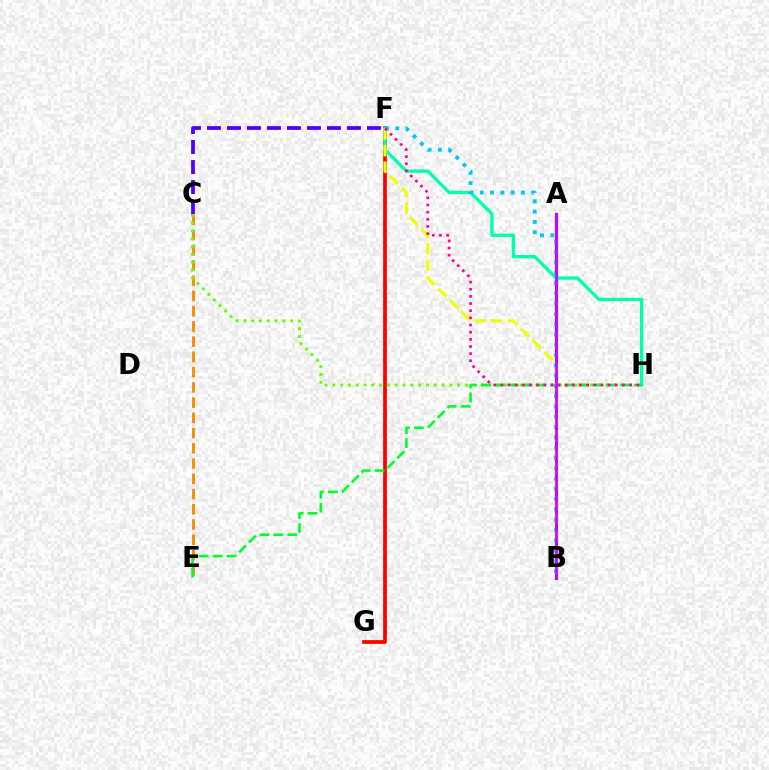{('F', 'G'): [{'color': '#ff0000', 'line_style': 'solid', 'thickness': 2.7}], ('A', 'B'): [{'color': '#003fff', 'line_style': 'solid', 'thickness': 2.26}, {'color': '#d600ff', 'line_style': 'solid', 'thickness': 1.9}], ('C', 'E'): [{'color': '#ff8800', 'line_style': 'dashed', 'thickness': 2.07}], ('C', 'H'): [{'color': '#66ff00', 'line_style': 'dotted', 'thickness': 2.12}], ('F', 'H'): [{'color': '#00ffaf', 'line_style': 'solid', 'thickness': 2.39}, {'color': '#ff00a0', 'line_style': 'dotted', 'thickness': 1.94}], ('E', 'H'): [{'color': '#00ff27', 'line_style': 'dashed', 'thickness': 1.89}], ('B', 'F'): [{'color': '#eeff00', 'line_style': 'dashed', 'thickness': 2.25}, {'color': '#00c7ff', 'line_style': 'dotted', 'thickness': 2.8}], ('C', 'F'): [{'color': '#4f00ff', 'line_style': 'dashed', 'thickness': 2.72}]}